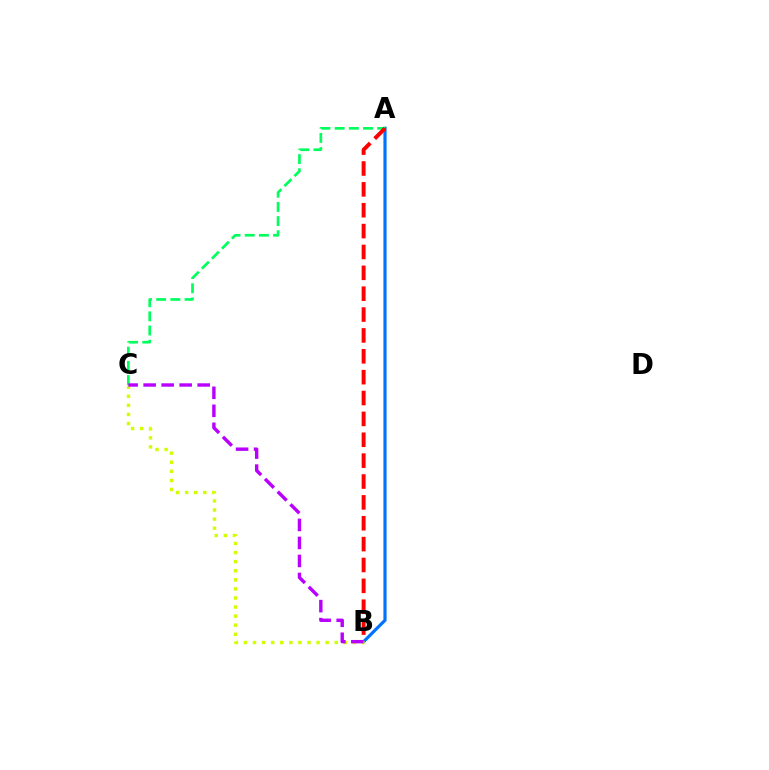{('A', 'B'): [{'color': '#0074ff', 'line_style': 'solid', 'thickness': 2.3}, {'color': '#ff0000', 'line_style': 'dashed', 'thickness': 2.83}], ('A', 'C'): [{'color': '#00ff5c', 'line_style': 'dashed', 'thickness': 1.93}], ('B', 'C'): [{'color': '#d1ff00', 'line_style': 'dotted', 'thickness': 2.47}, {'color': '#b900ff', 'line_style': 'dashed', 'thickness': 2.45}]}